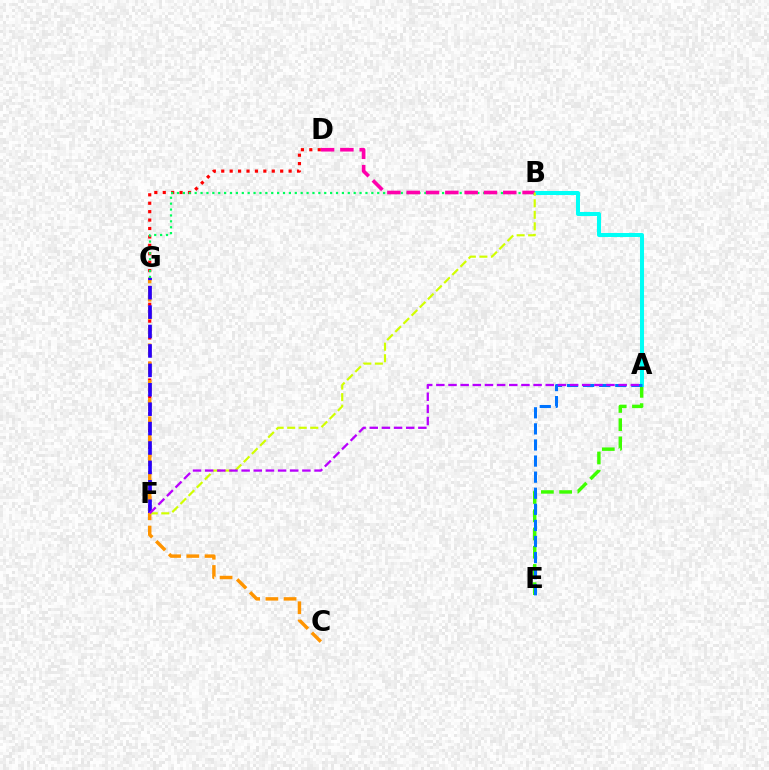{('D', 'F'): [{'color': '#ff0000', 'line_style': 'dotted', 'thickness': 2.29}], ('B', 'G'): [{'color': '#00ff5c', 'line_style': 'dotted', 'thickness': 1.6}], ('C', 'G'): [{'color': '#ff9400', 'line_style': 'dashed', 'thickness': 2.47}], ('A', 'E'): [{'color': '#3dff00', 'line_style': 'dashed', 'thickness': 2.48}, {'color': '#0074ff', 'line_style': 'dashed', 'thickness': 2.19}], ('A', 'B'): [{'color': '#00fff6', 'line_style': 'solid', 'thickness': 2.91}], ('B', 'D'): [{'color': '#ff00ac', 'line_style': 'dashed', 'thickness': 2.62}], ('F', 'G'): [{'color': '#2500ff', 'line_style': 'dashed', 'thickness': 2.64}], ('B', 'F'): [{'color': '#d1ff00', 'line_style': 'dashed', 'thickness': 1.57}], ('A', 'F'): [{'color': '#b900ff', 'line_style': 'dashed', 'thickness': 1.65}]}